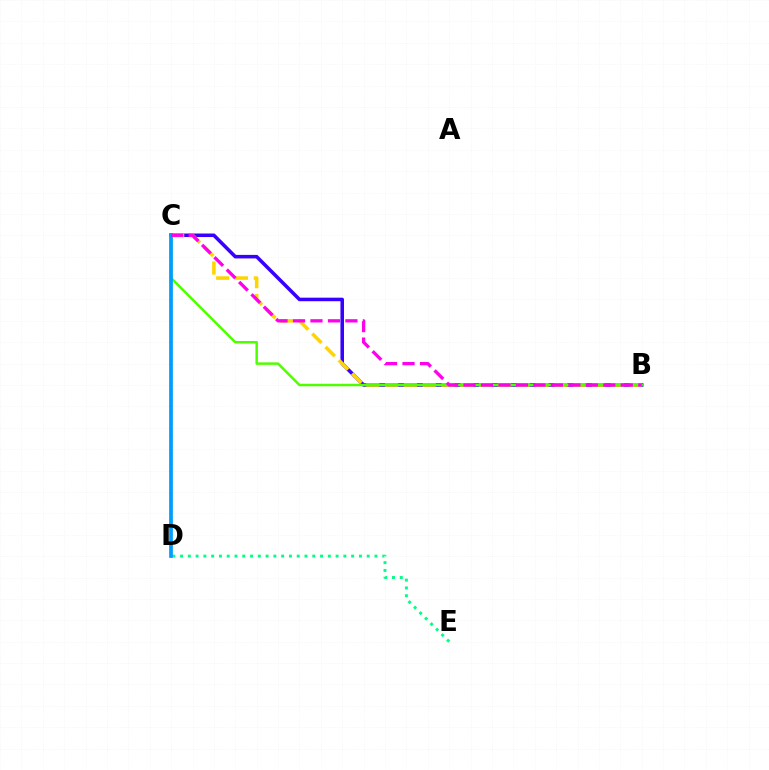{('B', 'C'): [{'color': '#3700ff', 'line_style': 'solid', 'thickness': 2.55}, {'color': '#ffd500', 'line_style': 'dashed', 'thickness': 2.56}, {'color': '#4fff00', 'line_style': 'solid', 'thickness': 1.78}, {'color': '#ff00ed', 'line_style': 'dashed', 'thickness': 2.37}], ('D', 'E'): [{'color': '#00ff86', 'line_style': 'dotted', 'thickness': 2.11}], ('C', 'D'): [{'color': '#ff0000', 'line_style': 'dotted', 'thickness': 1.59}, {'color': '#009eff', 'line_style': 'solid', 'thickness': 2.69}]}